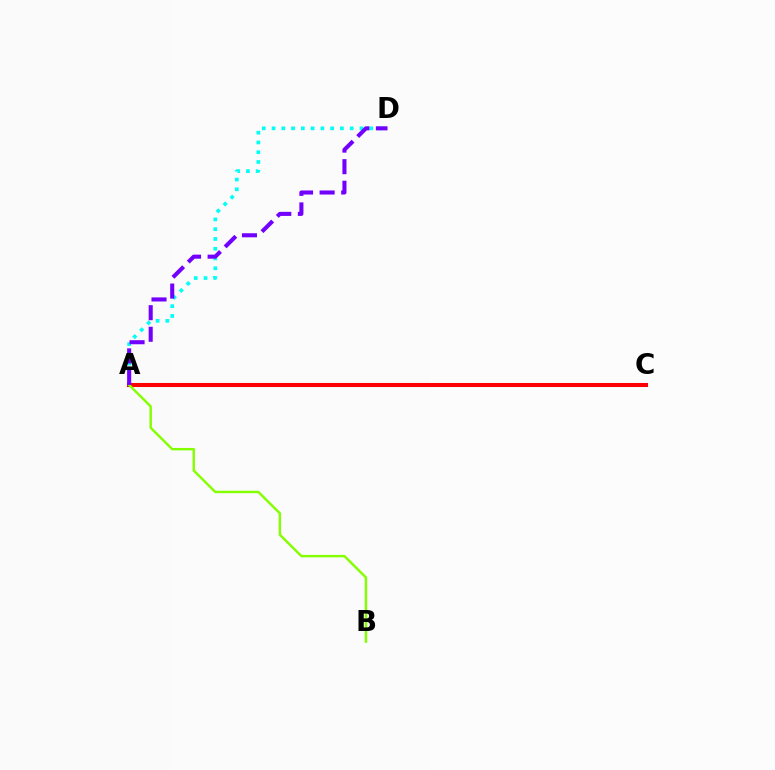{('A', 'D'): [{'color': '#00fff6', 'line_style': 'dotted', 'thickness': 2.65}, {'color': '#7200ff', 'line_style': 'dashed', 'thickness': 2.93}], ('A', 'C'): [{'color': '#ff0000', 'line_style': 'solid', 'thickness': 2.92}], ('A', 'B'): [{'color': '#84ff00', 'line_style': 'solid', 'thickness': 1.75}]}